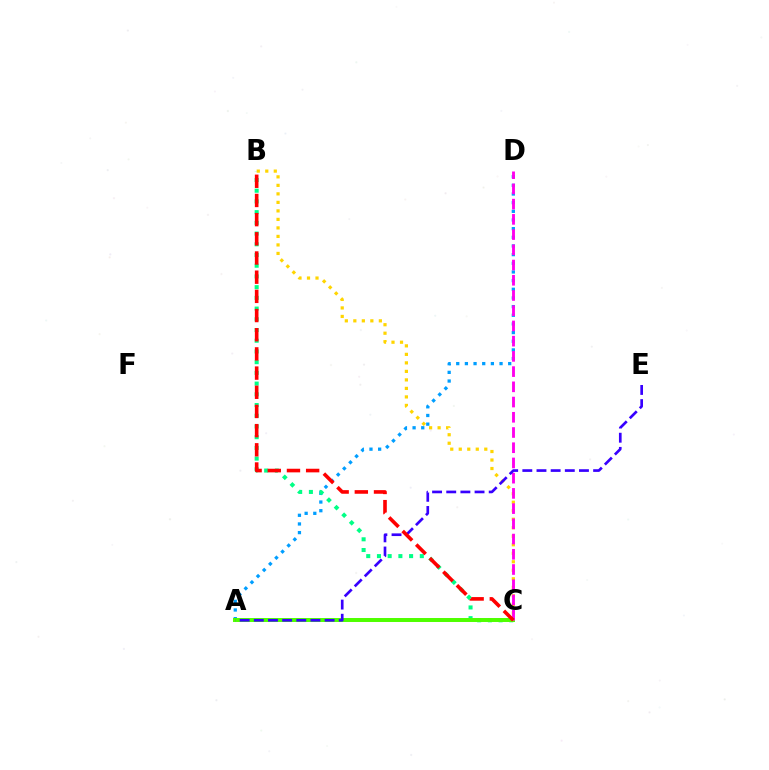{('A', 'D'): [{'color': '#009eff', 'line_style': 'dotted', 'thickness': 2.35}], ('B', 'C'): [{'color': '#00ff86', 'line_style': 'dotted', 'thickness': 2.91}, {'color': '#ffd500', 'line_style': 'dotted', 'thickness': 2.31}, {'color': '#ff0000', 'line_style': 'dashed', 'thickness': 2.61}], ('A', 'C'): [{'color': '#4fff00', 'line_style': 'solid', 'thickness': 2.86}], ('C', 'D'): [{'color': '#ff00ed', 'line_style': 'dashed', 'thickness': 2.07}], ('A', 'E'): [{'color': '#3700ff', 'line_style': 'dashed', 'thickness': 1.92}]}